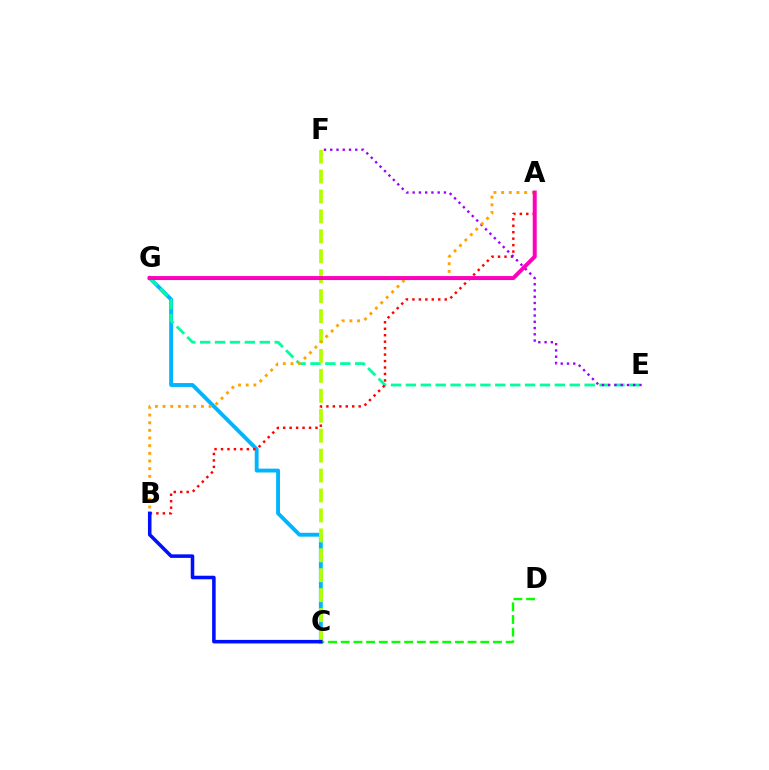{('C', 'G'): [{'color': '#00b5ff', 'line_style': 'solid', 'thickness': 2.79}], ('C', 'D'): [{'color': '#08ff00', 'line_style': 'dashed', 'thickness': 1.72}], ('E', 'G'): [{'color': '#00ff9d', 'line_style': 'dashed', 'thickness': 2.02}], ('A', 'B'): [{'color': '#ff0000', 'line_style': 'dotted', 'thickness': 1.75}, {'color': '#ffa500', 'line_style': 'dotted', 'thickness': 2.08}], ('C', 'F'): [{'color': '#b3ff00', 'line_style': 'dashed', 'thickness': 2.71}], ('E', 'F'): [{'color': '#9b00ff', 'line_style': 'dotted', 'thickness': 1.7}], ('B', 'C'): [{'color': '#0010ff', 'line_style': 'solid', 'thickness': 2.55}], ('A', 'G'): [{'color': '#ff00bd', 'line_style': 'solid', 'thickness': 2.86}]}